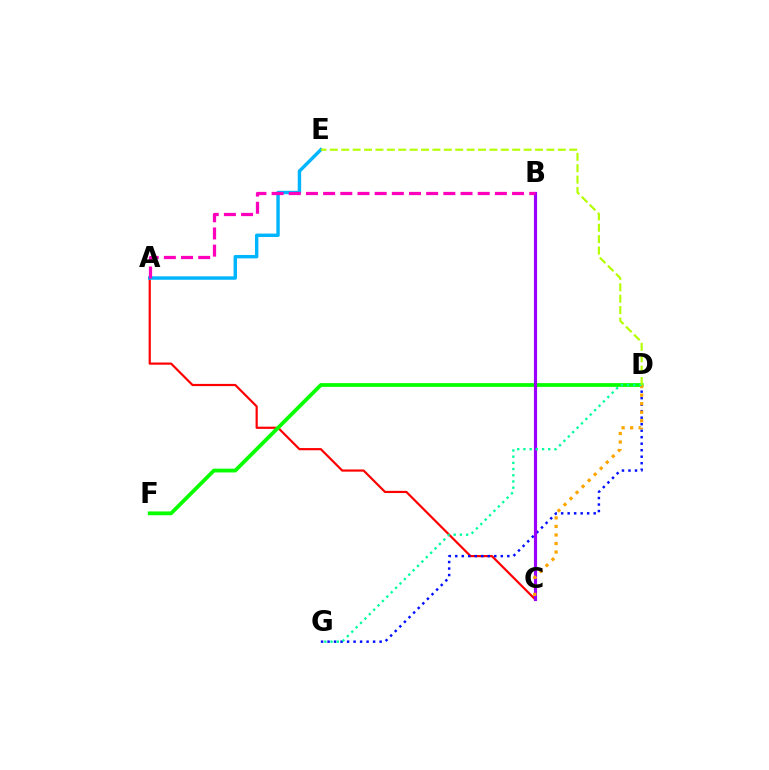{('A', 'C'): [{'color': '#ff0000', 'line_style': 'solid', 'thickness': 1.58}], ('D', 'G'): [{'color': '#0010ff', 'line_style': 'dotted', 'thickness': 1.77}, {'color': '#00ff9d', 'line_style': 'dotted', 'thickness': 1.69}], ('A', 'E'): [{'color': '#00b5ff', 'line_style': 'solid', 'thickness': 2.46}], ('D', 'F'): [{'color': '#08ff00', 'line_style': 'solid', 'thickness': 2.72}], ('B', 'C'): [{'color': '#9b00ff', 'line_style': 'solid', 'thickness': 2.26}], ('A', 'B'): [{'color': '#ff00bd', 'line_style': 'dashed', 'thickness': 2.33}], ('C', 'D'): [{'color': '#ffa500', 'line_style': 'dotted', 'thickness': 2.32}], ('D', 'E'): [{'color': '#b3ff00', 'line_style': 'dashed', 'thickness': 1.55}]}